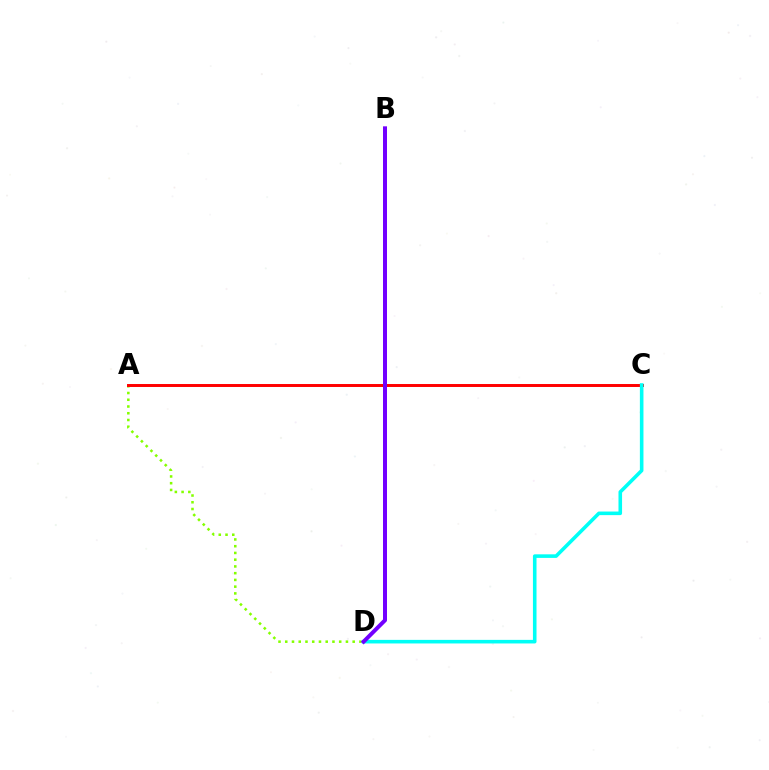{('A', 'D'): [{'color': '#84ff00', 'line_style': 'dotted', 'thickness': 1.83}], ('A', 'C'): [{'color': '#ff0000', 'line_style': 'solid', 'thickness': 2.13}], ('C', 'D'): [{'color': '#00fff6', 'line_style': 'solid', 'thickness': 2.58}], ('B', 'D'): [{'color': '#7200ff', 'line_style': 'solid', 'thickness': 2.87}]}